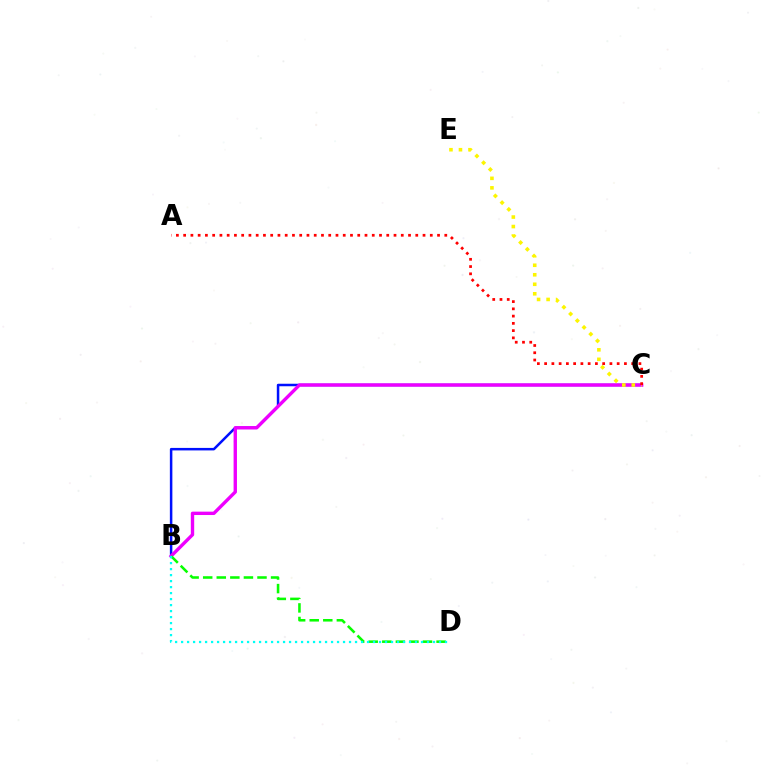{('B', 'C'): [{'color': '#0010ff', 'line_style': 'solid', 'thickness': 1.8}, {'color': '#ee00ff', 'line_style': 'solid', 'thickness': 2.43}], ('C', 'E'): [{'color': '#fcf500', 'line_style': 'dotted', 'thickness': 2.58}], ('B', 'D'): [{'color': '#08ff00', 'line_style': 'dashed', 'thickness': 1.84}, {'color': '#00fff6', 'line_style': 'dotted', 'thickness': 1.63}], ('A', 'C'): [{'color': '#ff0000', 'line_style': 'dotted', 'thickness': 1.97}]}